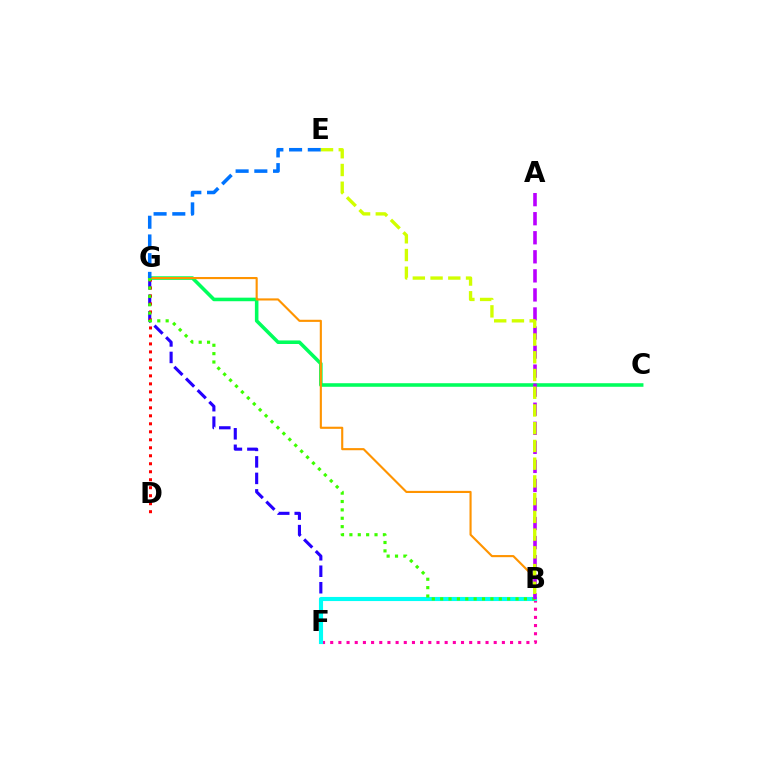{('F', 'G'): [{'color': '#2500ff', 'line_style': 'dashed', 'thickness': 2.24}], ('D', 'G'): [{'color': '#ff0000', 'line_style': 'dotted', 'thickness': 2.17}], ('B', 'F'): [{'color': '#ff00ac', 'line_style': 'dotted', 'thickness': 2.22}, {'color': '#00fff6', 'line_style': 'solid', 'thickness': 2.96}], ('C', 'G'): [{'color': '#00ff5c', 'line_style': 'solid', 'thickness': 2.56}], ('B', 'G'): [{'color': '#ff9400', 'line_style': 'solid', 'thickness': 1.53}, {'color': '#3dff00', 'line_style': 'dotted', 'thickness': 2.28}], ('A', 'B'): [{'color': '#b900ff', 'line_style': 'dashed', 'thickness': 2.59}], ('E', 'G'): [{'color': '#0074ff', 'line_style': 'dashed', 'thickness': 2.54}], ('B', 'E'): [{'color': '#d1ff00', 'line_style': 'dashed', 'thickness': 2.41}]}